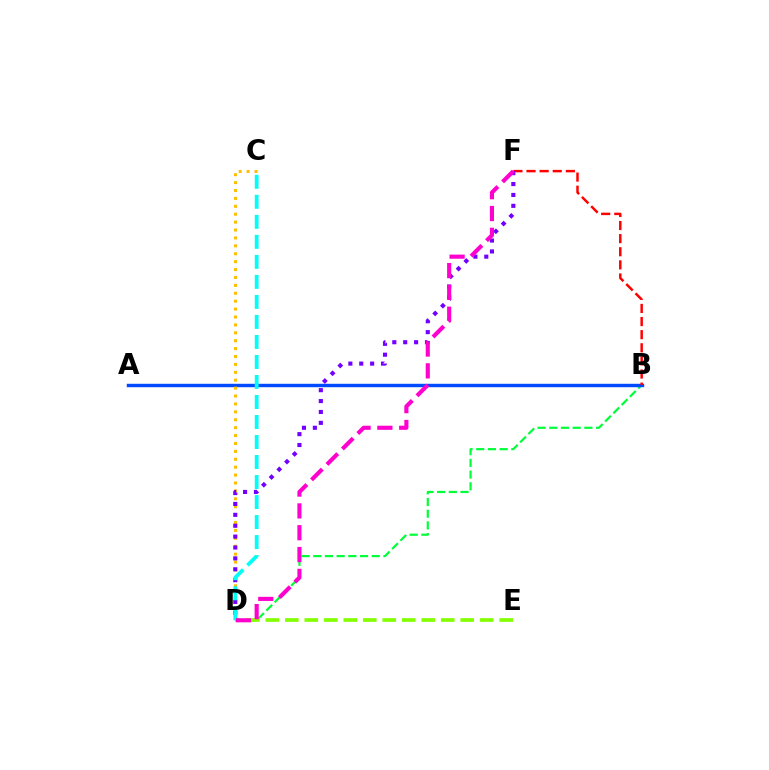{('B', 'D'): [{'color': '#00ff39', 'line_style': 'dashed', 'thickness': 1.59}], ('A', 'B'): [{'color': '#004bff', 'line_style': 'solid', 'thickness': 2.47}], ('D', 'E'): [{'color': '#84ff00', 'line_style': 'dashed', 'thickness': 2.65}], ('C', 'D'): [{'color': '#ffbd00', 'line_style': 'dotted', 'thickness': 2.15}, {'color': '#00fff6', 'line_style': 'dashed', 'thickness': 2.72}], ('B', 'F'): [{'color': '#ff0000', 'line_style': 'dashed', 'thickness': 1.78}], ('D', 'F'): [{'color': '#7200ff', 'line_style': 'dotted', 'thickness': 2.96}, {'color': '#ff00cf', 'line_style': 'dashed', 'thickness': 2.97}]}